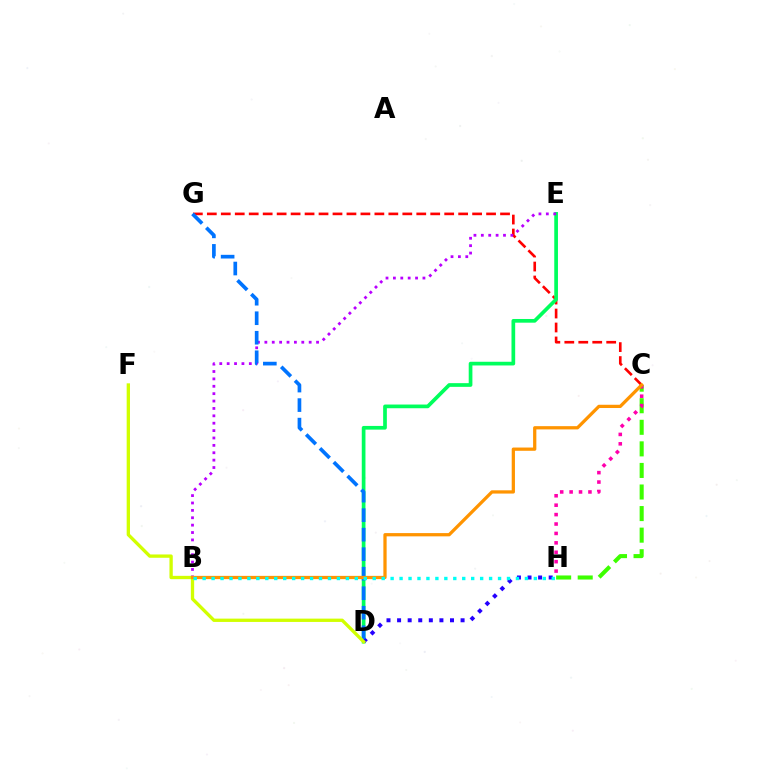{('C', 'G'): [{'color': '#ff0000', 'line_style': 'dashed', 'thickness': 1.9}], ('D', 'E'): [{'color': '#00ff5c', 'line_style': 'solid', 'thickness': 2.66}], ('C', 'H'): [{'color': '#3dff00', 'line_style': 'dashed', 'thickness': 2.93}, {'color': '#ff00ac', 'line_style': 'dotted', 'thickness': 2.56}], ('B', 'E'): [{'color': '#b900ff', 'line_style': 'dotted', 'thickness': 2.01}], ('D', 'H'): [{'color': '#2500ff', 'line_style': 'dotted', 'thickness': 2.88}], ('D', 'G'): [{'color': '#0074ff', 'line_style': 'dashed', 'thickness': 2.65}], ('D', 'F'): [{'color': '#d1ff00', 'line_style': 'solid', 'thickness': 2.39}], ('B', 'C'): [{'color': '#ff9400', 'line_style': 'solid', 'thickness': 2.34}], ('B', 'H'): [{'color': '#00fff6', 'line_style': 'dotted', 'thickness': 2.43}]}